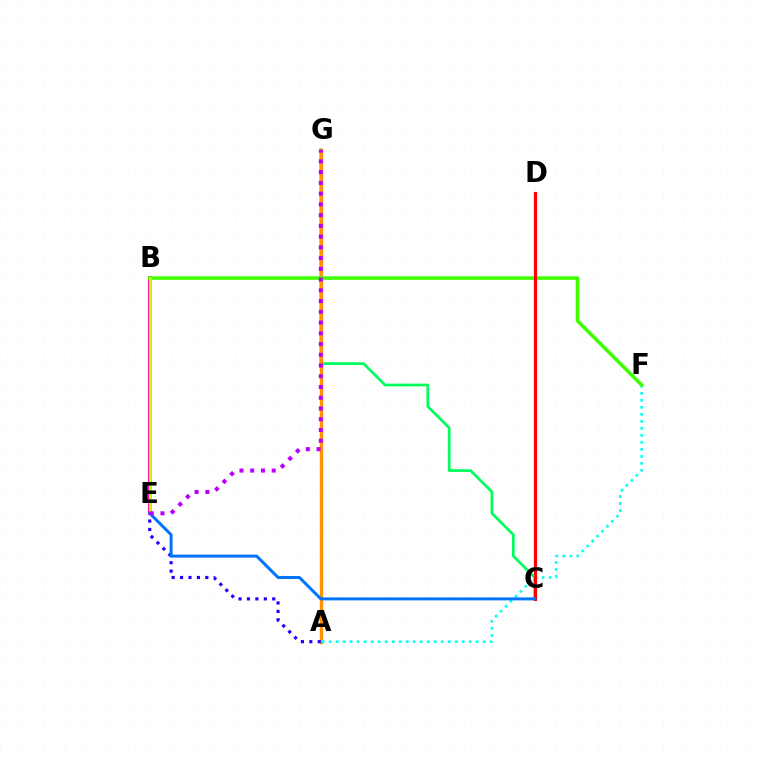{('C', 'G'): [{'color': '#00ff5c', 'line_style': 'solid', 'thickness': 1.97}], ('A', 'G'): [{'color': '#ff9400', 'line_style': 'solid', 'thickness': 2.47}], ('A', 'F'): [{'color': '#00fff6', 'line_style': 'dotted', 'thickness': 1.9}], ('A', 'E'): [{'color': '#2500ff', 'line_style': 'dotted', 'thickness': 2.29}], ('B', 'E'): [{'color': '#ff00ac', 'line_style': 'solid', 'thickness': 2.79}, {'color': '#d1ff00', 'line_style': 'solid', 'thickness': 2.0}], ('B', 'F'): [{'color': '#3dff00', 'line_style': 'solid', 'thickness': 2.54}], ('C', 'D'): [{'color': '#ff0000', 'line_style': 'solid', 'thickness': 2.28}], ('C', 'E'): [{'color': '#0074ff', 'line_style': 'solid', 'thickness': 2.15}], ('E', 'G'): [{'color': '#b900ff', 'line_style': 'dotted', 'thickness': 2.92}]}